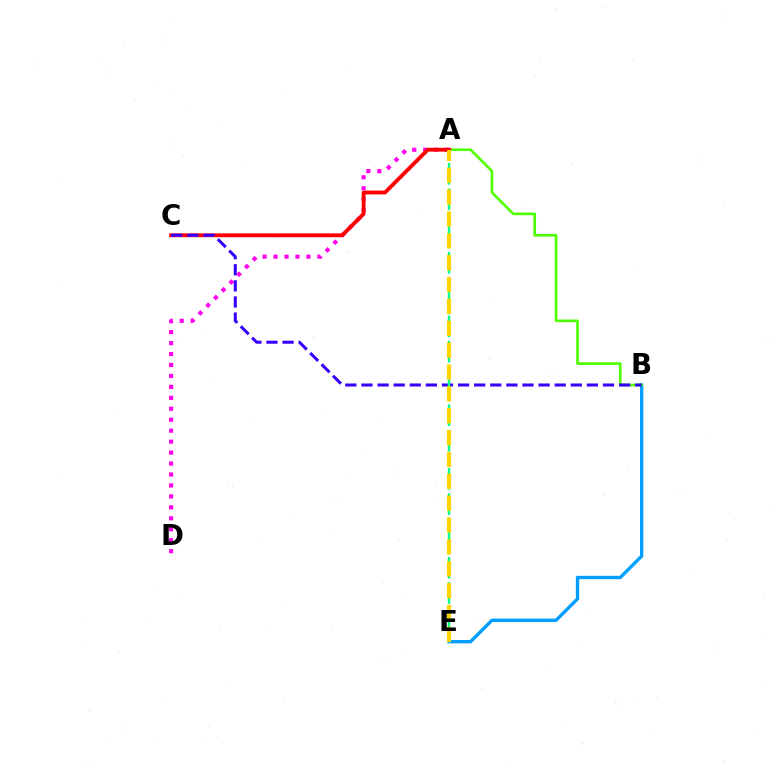{('A', 'D'): [{'color': '#ff00ed', 'line_style': 'dotted', 'thickness': 2.97}], ('B', 'E'): [{'color': '#009eff', 'line_style': 'solid', 'thickness': 2.4}], ('A', 'B'): [{'color': '#4fff00', 'line_style': 'solid', 'thickness': 1.9}], ('A', 'C'): [{'color': '#ff0000', 'line_style': 'solid', 'thickness': 2.76}], ('B', 'C'): [{'color': '#3700ff', 'line_style': 'dashed', 'thickness': 2.19}], ('A', 'E'): [{'color': '#00ff86', 'line_style': 'dashed', 'thickness': 1.73}, {'color': '#ffd500', 'line_style': 'dashed', 'thickness': 2.97}]}